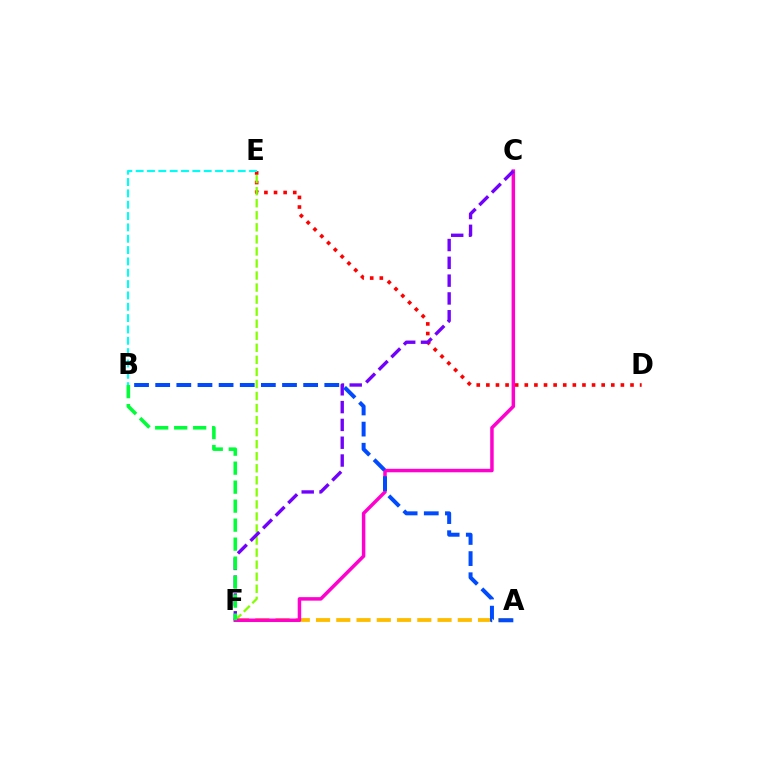{('D', 'E'): [{'color': '#ff0000', 'line_style': 'dotted', 'thickness': 2.61}], ('A', 'F'): [{'color': '#ffbd00', 'line_style': 'dashed', 'thickness': 2.75}], ('E', 'F'): [{'color': '#84ff00', 'line_style': 'dashed', 'thickness': 1.64}], ('C', 'F'): [{'color': '#ff00cf', 'line_style': 'solid', 'thickness': 2.51}, {'color': '#7200ff', 'line_style': 'dashed', 'thickness': 2.42}], ('B', 'E'): [{'color': '#00fff6', 'line_style': 'dashed', 'thickness': 1.54}], ('B', 'F'): [{'color': '#00ff39', 'line_style': 'dashed', 'thickness': 2.58}], ('A', 'B'): [{'color': '#004bff', 'line_style': 'dashed', 'thickness': 2.87}]}